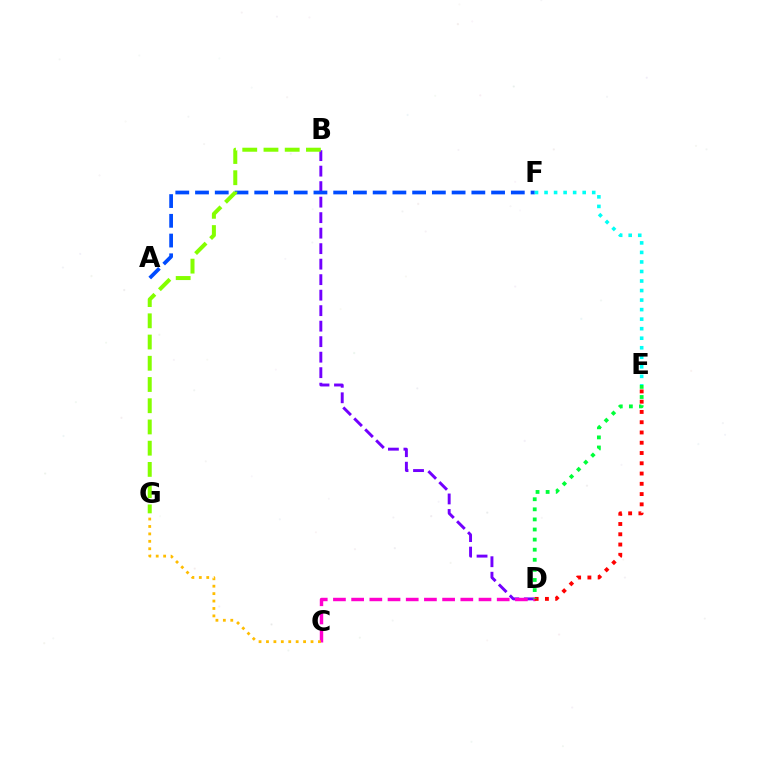{('B', 'D'): [{'color': '#7200ff', 'line_style': 'dashed', 'thickness': 2.11}], ('C', 'D'): [{'color': '#ff00cf', 'line_style': 'dashed', 'thickness': 2.47}], ('A', 'F'): [{'color': '#004bff', 'line_style': 'dashed', 'thickness': 2.68}], ('C', 'G'): [{'color': '#ffbd00', 'line_style': 'dotted', 'thickness': 2.02}], ('D', 'E'): [{'color': '#ff0000', 'line_style': 'dotted', 'thickness': 2.79}, {'color': '#00ff39', 'line_style': 'dotted', 'thickness': 2.74}], ('E', 'F'): [{'color': '#00fff6', 'line_style': 'dotted', 'thickness': 2.59}], ('B', 'G'): [{'color': '#84ff00', 'line_style': 'dashed', 'thickness': 2.88}]}